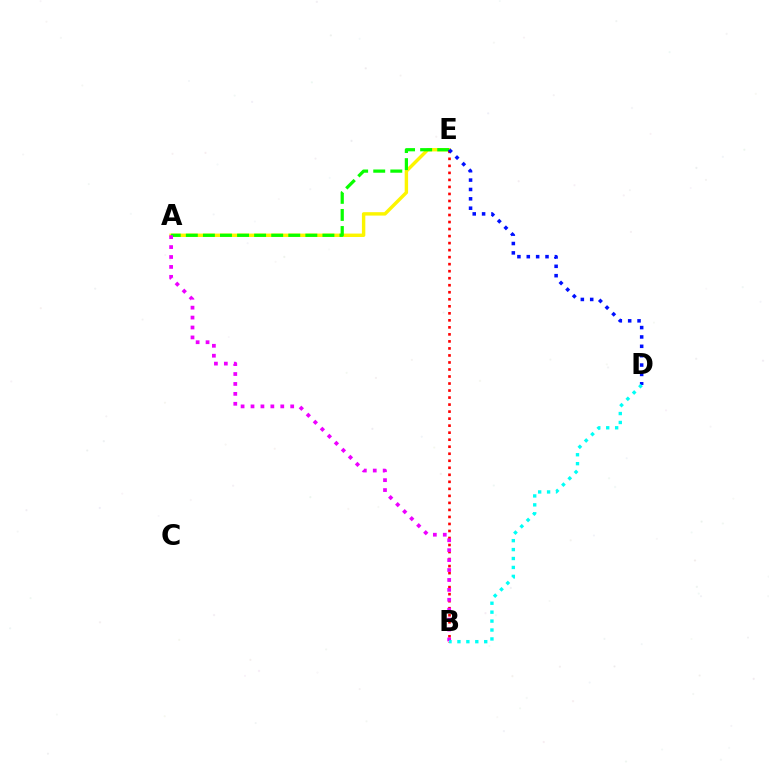{('A', 'E'): [{'color': '#fcf500', 'line_style': 'solid', 'thickness': 2.46}, {'color': '#08ff00', 'line_style': 'dashed', 'thickness': 2.32}], ('B', 'E'): [{'color': '#ff0000', 'line_style': 'dotted', 'thickness': 1.91}], ('D', 'E'): [{'color': '#0010ff', 'line_style': 'dotted', 'thickness': 2.54}], ('A', 'B'): [{'color': '#ee00ff', 'line_style': 'dotted', 'thickness': 2.7}], ('B', 'D'): [{'color': '#00fff6', 'line_style': 'dotted', 'thickness': 2.43}]}